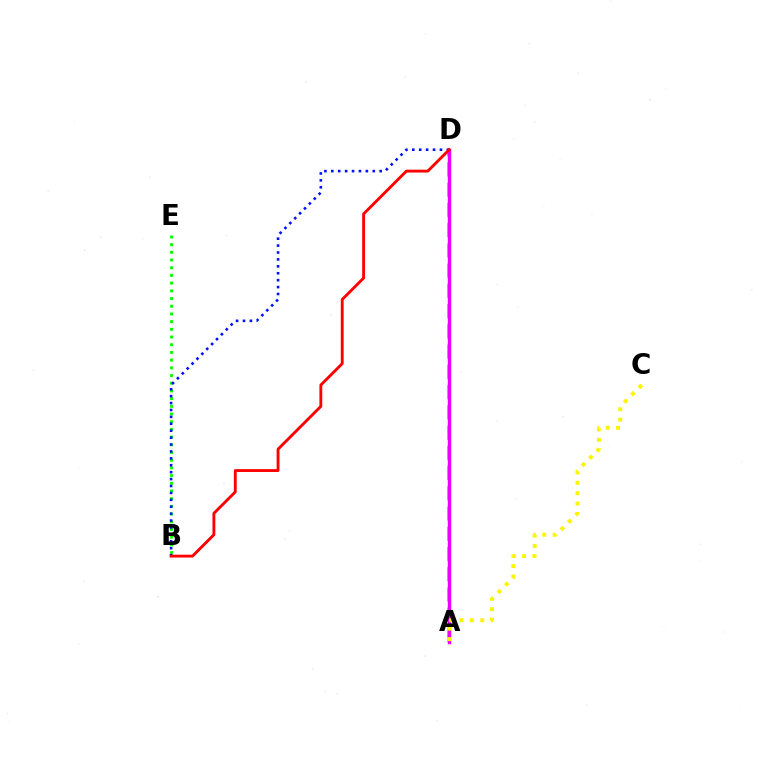{('A', 'D'): [{'color': '#00fff6', 'line_style': 'dashed', 'thickness': 2.75}, {'color': '#ee00ff', 'line_style': 'solid', 'thickness': 2.47}], ('B', 'E'): [{'color': '#08ff00', 'line_style': 'dotted', 'thickness': 2.09}], ('B', 'D'): [{'color': '#0010ff', 'line_style': 'dotted', 'thickness': 1.88}, {'color': '#ff0000', 'line_style': 'solid', 'thickness': 2.06}], ('A', 'C'): [{'color': '#fcf500', 'line_style': 'dotted', 'thickness': 2.82}]}